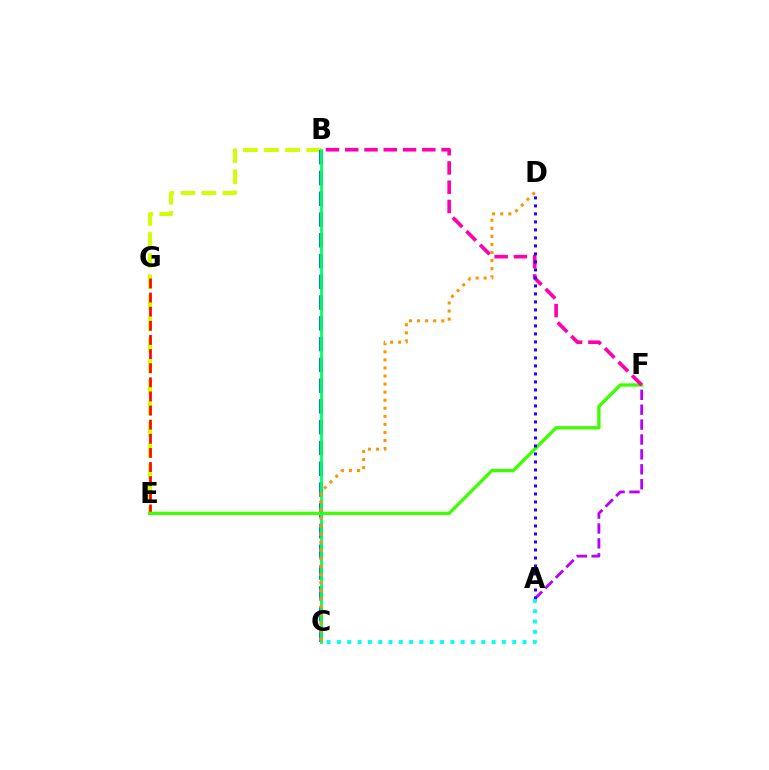{('B', 'E'): [{'color': '#d1ff00', 'line_style': 'dashed', 'thickness': 2.87}], ('E', 'G'): [{'color': '#ff0000', 'line_style': 'dashed', 'thickness': 1.92}], ('B', 'C'): [{'color': '#0074ff', 'line_style': 'dashed', 'thickness': 2.82}, {'color': '#00ff5c', 'line_style': 'solid', 'thickness': 1.99}], ('E', 'F'): [{'color': '#3dff00', 'line_style': 'solid', 'thickness': 2.38}], ('A', 'F'): [{'color': '#b900ff', 'line_style': 'dashed', 'thickness': 2.02}], ('B', 'F'): [{'color': '#ff00ac', 'line_style': 'dashed', 'thickness': 2.62}], ('A', 'D'): [{'color': '#2500ff', 'line_style': 'dotted', 'thickness': 2.17}], ('C', 'D'): [{'color': '#ff9400', 'line_style': 'dotted', 'thickness': 2.19}], ('A', 'C'): [{'color': '#00fff6', 'line_style': 'dotted', 'thickness': 2.8}]}